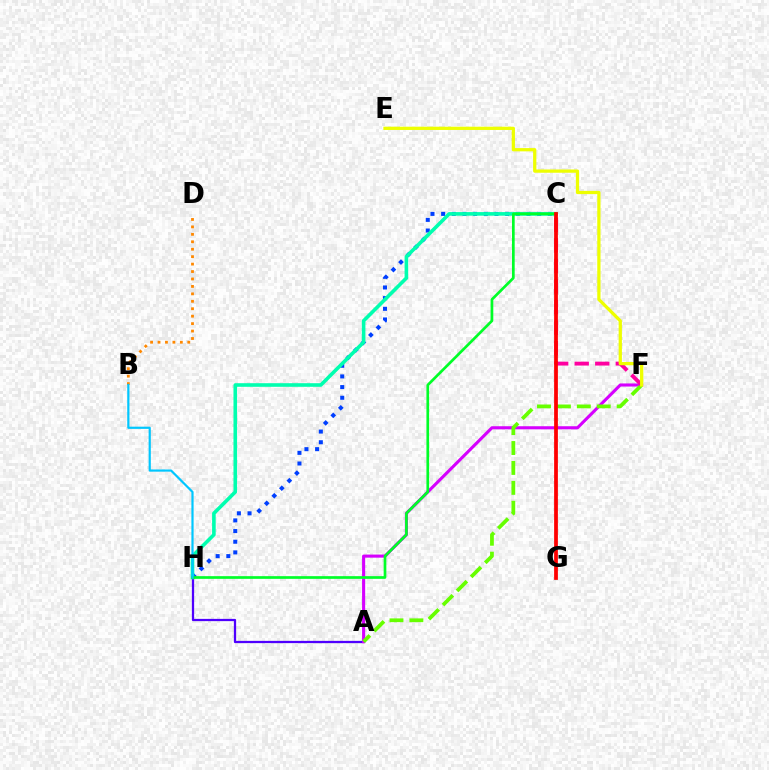{('A', 'H'): [{'color': '#4f00ff', 'line_style': 'solid', 'thickness': 1.63}], ('A', 'F'): [{'color': '#d600ff', 'line_style': 'solid', 'thickness': 2.23}, {'color': '#66ff00', 'line_style': 'dashed', 'thickness': 2.71}], ('C', 'H'): [{'color': '#003fff', 'line_style': 'dotted', 'thickness': 2.9}, {'color': '#00ffaf', 'line_style': 'solid', 'thickness': 2.6}, {'color': '#00ff27', 'line_style': 'solid', 'thickness': 1.94}], ('B', 'D'): [{'color': '#ff8800', 'line_style': 'dotted', 'thickness': 2.02}], ('C', 'F'): [{'color': '#ff00a0', 'line_style': 'dashed', 'thickness': 2.79}], ('E', 'F'): [{'color': '#eeff00', 'line_style': 'solid', 'thickness': 2.35}], ('B', 'H'): [{'color': '#00c7ff', 'line_style': 'solid', 'thickness': 1.58}], ('C', 'G'): [{'color': '#ff0000', 'line_style': 'solid', 'thickness': 2.71}]}